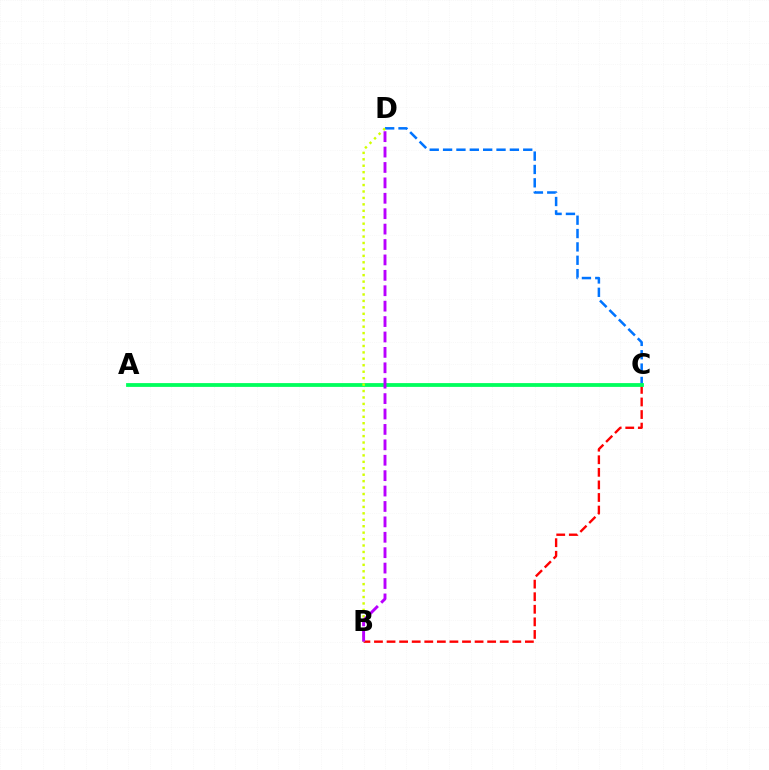{('C', 'D'): [{'color': '#0074ff', 'line_style': 'dashed', 'thickness': 1.81}], ('B', 'C'): [{'color': '#ff0000', 'line_style': 'dashed', 'thickness': 1.71}], ('A', 'C'): [{'color': '#00ff5c', 'line_style': 'solid', 'thickness': 2.73}], ('B', 'D'): [{'color': '#d1ff00', 'line_style': 'dotted', 'thickness': 1.75}, {'color': '#b900ff', 'line_style': 'dashed', 'thickness': 2.09}]}